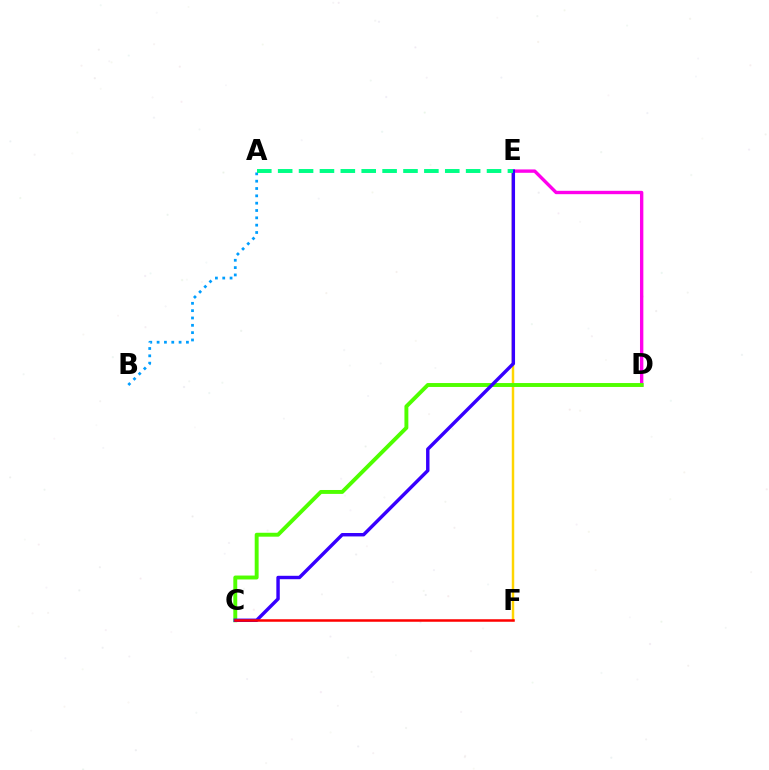{('A', 'B'): [{'color': '#009eff', 'line_style': 'dotted', 'thickness': 1.99}], ('E', 'F'): [{'color': '#ffd500', 'line_style': 'solid', 'thickness': 1.78}], ('D', 'E'): [{'color': '#ff00ed', 'line_style': 'solid', 'thickness': 2.42}], ('C', 'D'): [{'color': '#4fff00', 'line_style': 'solid', 'thickness': 2.82}], ('C', 'E'): [{'color': '#3700ff', 'line_style': 'solid', 'thickness': 2.47}], ('C', 'F'): [{'color': '#ff0000', 'line_style': 'solid', 'thickness': 1.81}], ('A', 'E'): [{'color': '#00ff86', 'line_style': 'dashed', 'thickness': 2.84}]}